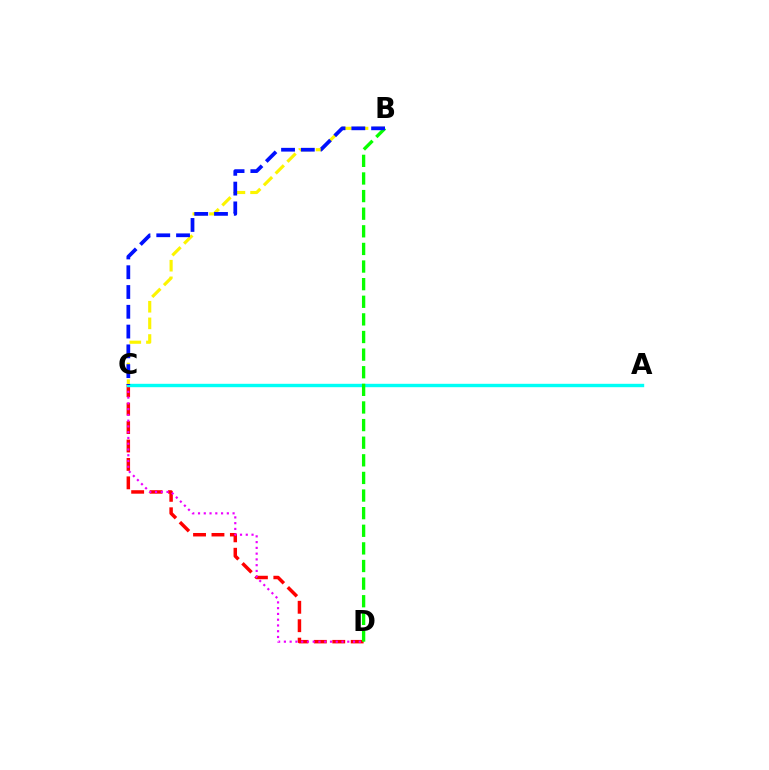{('C', 'D'): [{'color': '#ff0000', 'line_style': 'dashed', 'thickness': 2.5}, {'color': '#ee00ff', 'line_style': 'dotted', 'thickness': 1.57}], ('A', 'C'): [{'color': '#00fff6', 'line_style': 'solid', 'thickness': 2.44}], ('B', 'C'): [{'color': '#fcf500', 'line_style': 'dashed', 'thickness': 2.26}, {'color': '#0010ff', 'line_style': 'dashed', 'thickness': 2.69}], ('B', 'D'): [{'color': '#08ff00', 'line_style': 'dashed', 'thickness': 2.39}]}